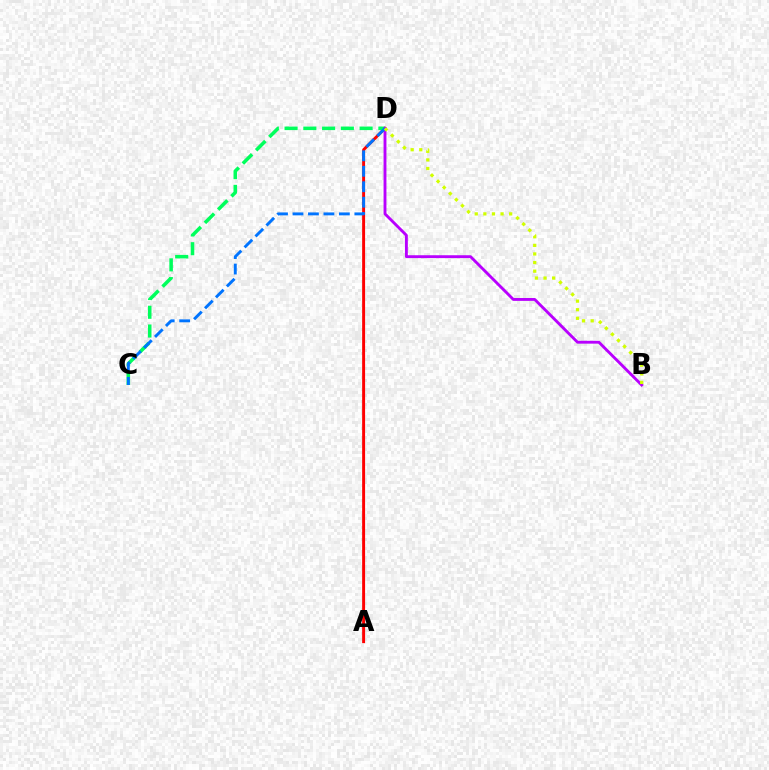{('A', 'D'): [{'color': '#ff0000', 'line_style': 'solid', 'thickness': 2.12}], ('C', 'D'): [{'color': '#00ff5c', 'line_style': 'dashed', 'thickness': 2.55}, {'color': '#0074ff', 'line_style': 'dashed', 'thickness': 2.1}], ('B', 'D'): [{'color': '#b900ff', 'line_style': 'solid', 'thickness': 2.06}, {'color': '#d1ff00', 'line_style': 'dotted', 'thickness': 2.34}]}